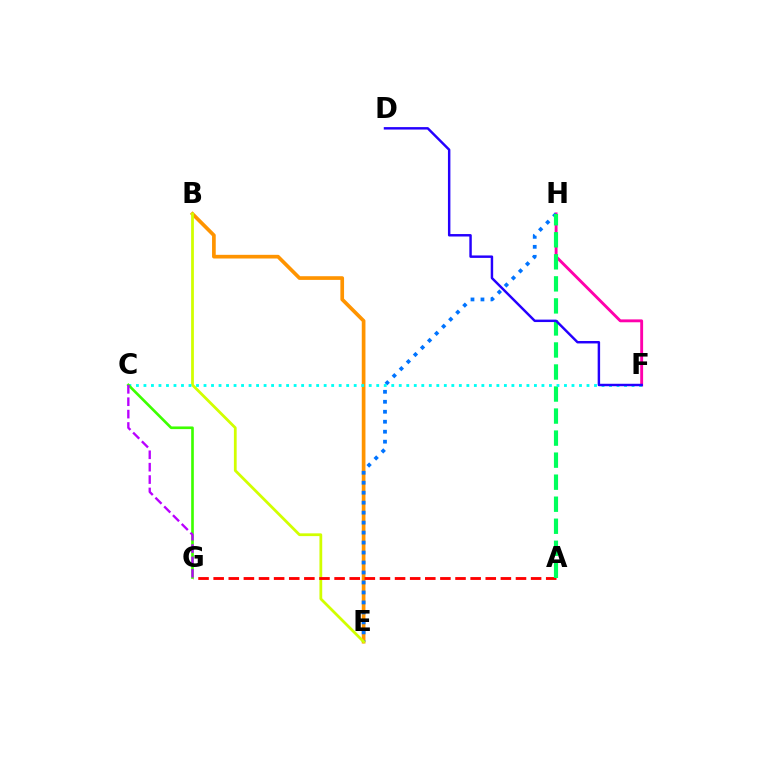{('B', 'E'): [{'color': '#ff9400', 'line_style': 'solid', 'thickness': 2.65}, {'color': '#d1ff00', 'line_style': 'solid', 'thickness': 1.99}], ('F', 'H'): [{'color': '#ff00ac', 'line_style': 'solid', 'thickness': 2.07}], ('E', 'H'): [{'color': '#0074ff', 'line_style': 'dotted', 'thickness': 2.71}], ('A', 'G'): [{'color': '#ff0000', 'line_style': 'dashed', 'thickness': 2.05}], ('A', 'H'): [{'color': '#00ff5c', 'line_style': 'dashed', 'thickness': 2.99}], ('C', 'F'): [{'color': '#00fff6', 'line_style': 'dotted', 'thickness': 2.04}], ('D', 'F'): [{'color': '#2500ff', 'line_style': 'solid', 'thickness': 1.76}], ('C', 'G'): [{'color': '#3dff00', 'line_style': 'solid', 'thickness': 1.91}, {'color': '#b900ff', 'line_style': 'dashed', 'thickness': 1.68}]}